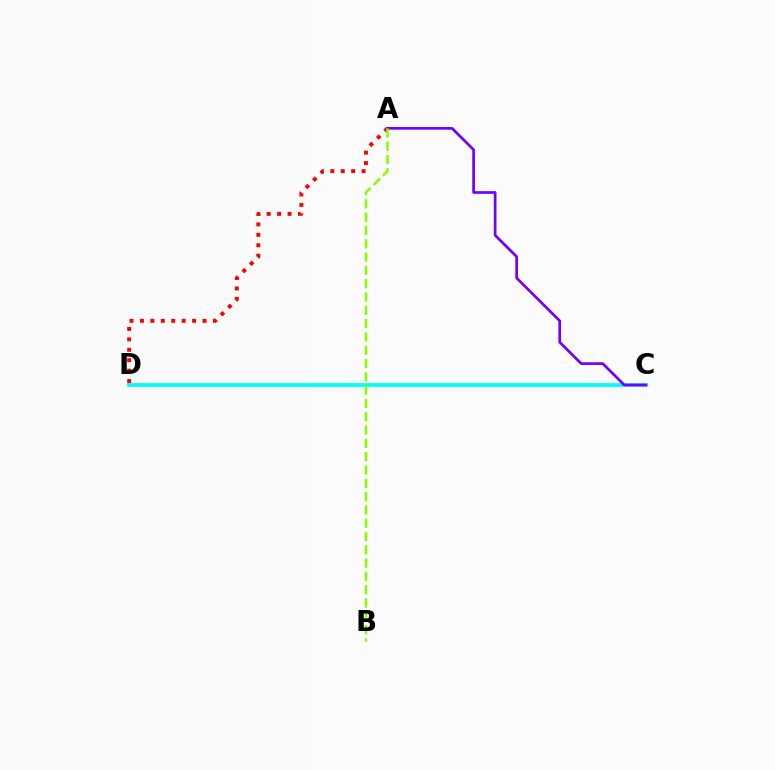{('C', 'D'): [{'color': '#00fff6', 'line_style': 'solid', 'thickness': 2.7}], ('A', 'D'): [{'color': '#ff0000', 'line_style': 'dotted', 'thickness': 2.83}], ('A', 'C'): [{'color': '#7200ff', 'line_style': 'solid', 'thickness': 1.95}], ('A', 'B'): [{'color': '#84ff00', 'line_style': 'dashed', 'thickness': 1.81}]}